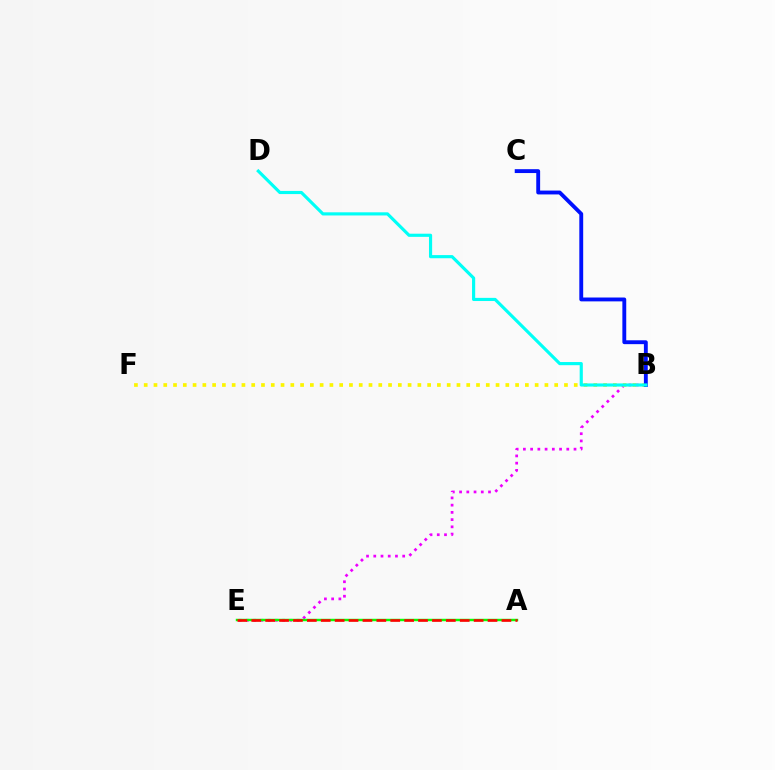{('B', 'E'): [{'color': '#ee00ff', 'line_style': 'dotted', 'thickness': 1.96}], ('B', 'F'): [{'color': '#fcf500', 'line_style': 'dotted', 'thickness': 2.66}], ('B', 'C'): [{'color': '#0010ff', 'line_style': 'solid', 'thickness': 2.78}], ('A', 'E'): [{'color': '#08ff00', 'line_style': 'solid', 'thickness': 1.76}, {'color': '#ff0000', 'line_style': 'dashed', 'thickness': 1.89}], ('B', 'D'): [{'color': '#00fff6', 'line_style': 'solid', 'thickness': 2.27}]}